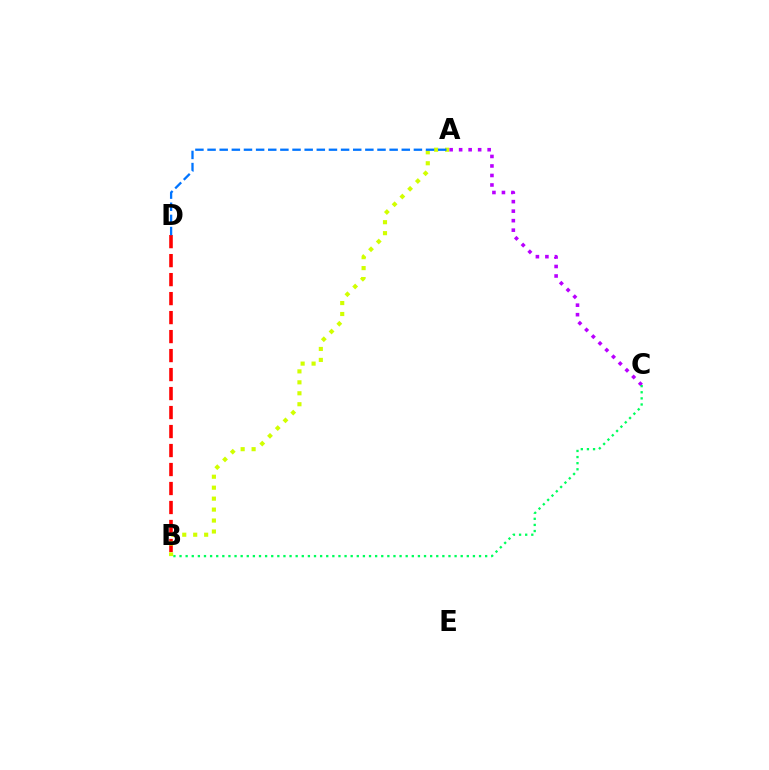{('A', 'C'): [{'color': '#b900ff', 'line_style': 'dotted', 'thickness': 2.58}], ('B', 'C'): [{'color': '#00ff5c', 'line_style': 'dotted', 'thickness': 1.66}], ('B', 'D'): [{'color': '#ff0000', 'line_style': 'dashed', 'thickness': 2.58}], ('A', 'B'): [{'color': '#d1ff00', 'line_style': 'dotted', 'thickness': 2.98}], ('A', 'D'): [{'color': '#0074ff', 'line_style': 'dashed', 'thickness': 1.65}]}